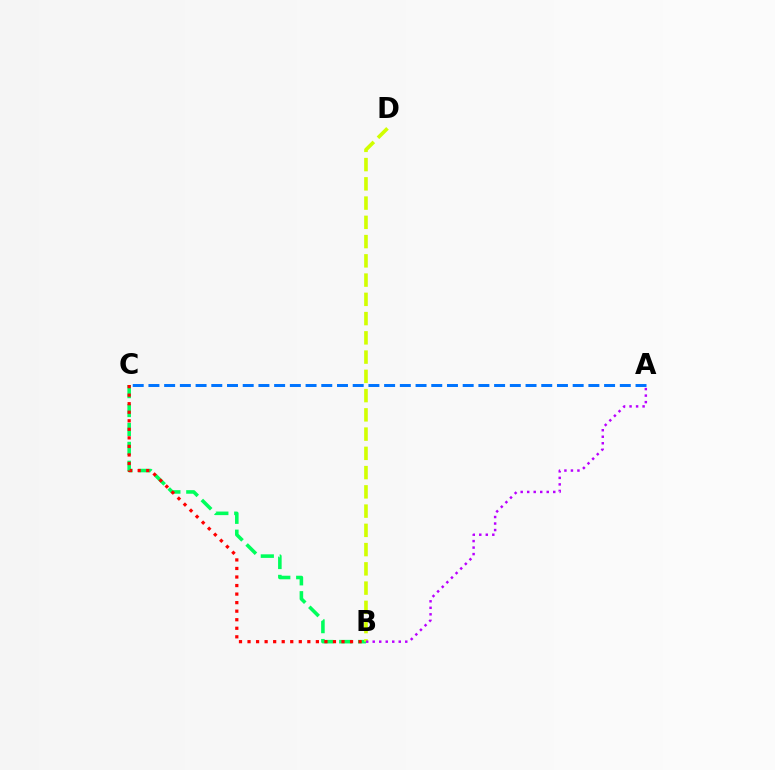{('B', 'C'): [{'color': '#00ff5c', 'line_style': 'dashed', 'thickness': 2.57}, {'color': '#ff0000', 'line_style': 'dotted', 'thickness': 2.32}], ('A', 'C'): [{'color': '#0074ff', 'line_style': 'dashed', 'thickness': 2.13}], ('B', 'D'): [{'color': '#d1ff00', 'line_style': 'dashed', 'thickness': 2.62}], ('A', 'B'): [{'color': '#b900ff', 'line_style': 'dotted', 'thickness': 1.77}]}